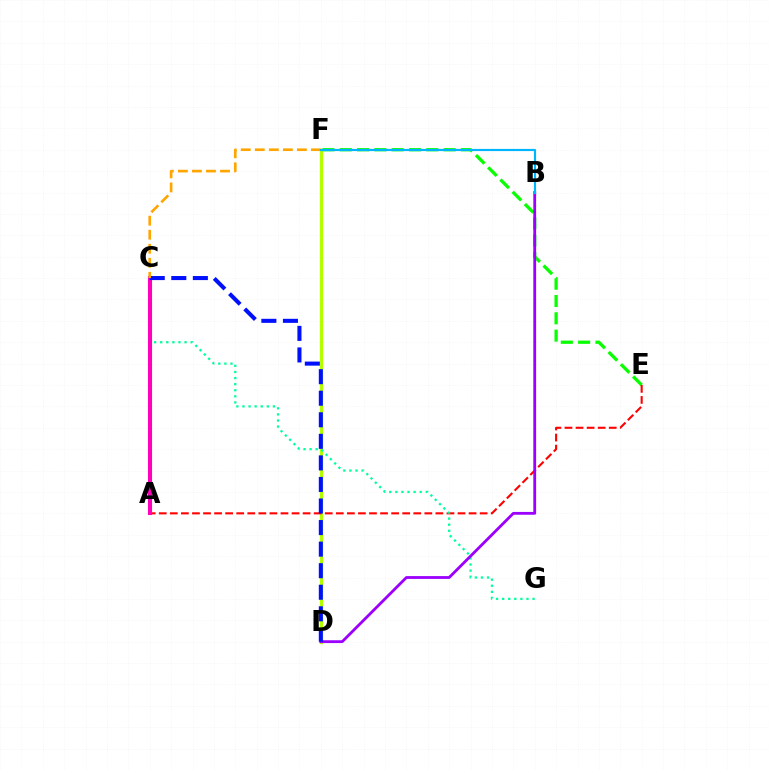{('D', 'F'): [{'color': '#b3ff00', 'line_style': 'solid', 'thickness': 2.37}], ('E', 'F'): [{'color': '#08ff00', 'line_style': 'dashed', 'thickness': 2.35}], ('A', 'E'): [{'color': '#ff0000', 'line_style': 'dashed', 'thickness': 1.5}], ('C', 'G'): [{'color': '#00ff9d', 'line_style': 'dotted', 'thickness': 1.65}], ('B', 'D'): [{'color': '#9b00ff', 'line_style': 'solid', 'thickness': 2.03}], ('A', 'C'): [{'color': '#ff00bd', 'line_style': 'solid', 'thickness': 2.94}], ('C', 'D'): [{'color': '#0010ff', 'line_style': 'dashed', 'thickness': 2.93}], ('C', 'F'): [{'color': '#ffa500', 'line_style': 'dashed', 'thickness': 1.91}], ('B', 'F'): [{'color': '#00b5ff', 'line_style': 'solid', 'thickness': 1.57}]}